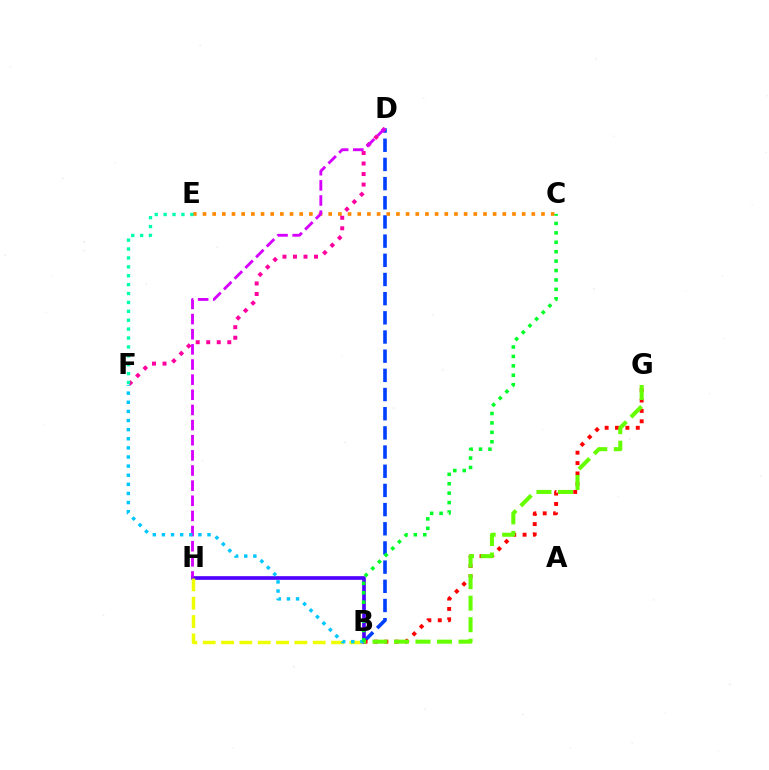{('B', 'D'): [{'color': '#003fff', 'line_style': 'dashed', 'thickness': 2.61}], ('C', 'E'): [{'color': '#ff8800', 'line_style': 'dotted', 'thickness': 2.63}], ('B', 'H'): [{'color': '#4f00ff', 'line_style': 'solid', 'thickness': 2.64}, {'color': '#eeff00', 'line_style': 'dashed', 'thickness': 2.49}], ('B', 'G'): [{'color': '#ff0000', 'line_style': 'dotted', 'thickness': 2.82}, {'color': '#66ff00', 'line_style': 'dashed', 'thickness': 2.92}], ('D', 'F'): [{'color': '#ff00a0', 'line_style': 'dotted', 'thickness': 2.86}], ('D', 'H'): [{'color': '#d600ff', 'line_style': 'dashed', 'thickness': 2.06}], ('B', 'F'): [{'color': '#00c7ff', 'line_style': 'dotted', 'thickness': 2.48}], ('E', 'F'): [{'color': '#00ffaf', 'line_style': 'dotted', 'thickness': 2.42}], ('B', 'C'): [{'color': '#00ff27', 'line_style': 'dotted', 'thickness': 2.56}]}